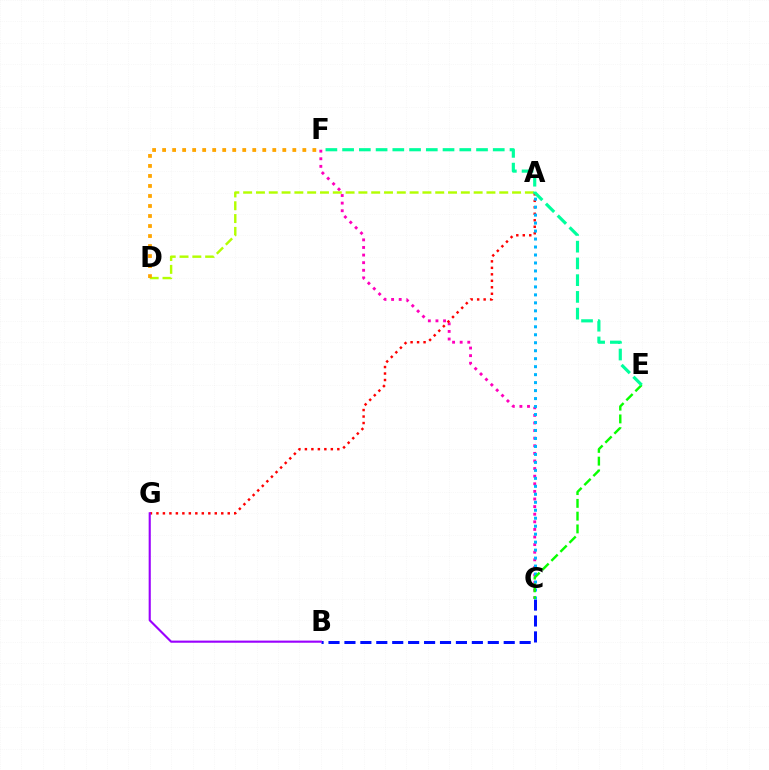{('C', 'F'): [{'color': '#ff00bd', 'line_style': 'dotted', 'thickness': 2.07}], ('A', 'D'): [{'color': '#b3ff00', 'line_style': 'dashed', 'thickness': 1.74}], ('B', 'C'): [{'color': '#0010ff', 'line_style': 'dashed', 'thickness': 2.16}], ('A', 'G'): [{'color': '#ff0000', 'line_style': 'dotted', 'thickness': 1.76}], ('A', 'C'): [{'color': '#00b5ff', 'line_style': 'dotted', 'thickness': 2.17}], ('B', 'G'): [{'color': '#9b00ff', 'line_style': 'solid', 'thickness': 1.53}], ('C', 'E'): [{'color': '#08ff00', 'line_style': 'dashed', 'thickness': 1.74}], ('E', 'F'): [{'color': '#00ff9d', 'line_style': 'dashed', 'thickness': 2.27}], ('D', 'F'): [{'color': '#ffa500', 'line_style': 'dotted', 'thickness': 2.72}]}